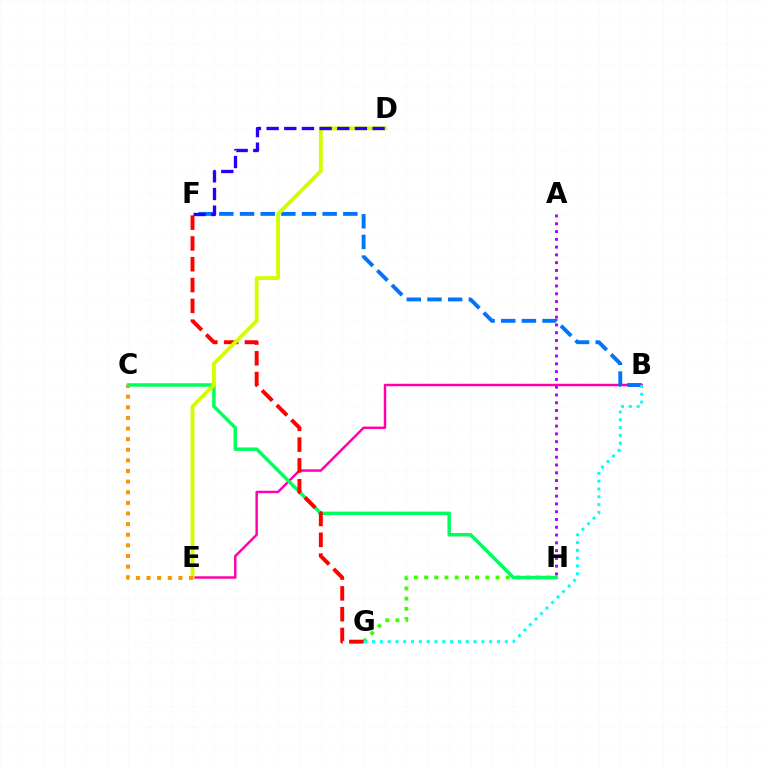{('B', 'E'): [{'color': '#ff00ac', 'line_style': 'solid', 'thickness': 1.77}], ('B', 'F'): [{'color': '#0074ff', 'line_style': 'dashed', 'thickness': 2.81}], ('G', 'H'): [{'color': '#3dff00', 'line_style': 'dotted', 'thickness': 2.77}], ('B', 'G'): [{'color': '#00fff6', 'line_style': 'dotted', 'thickness': 2.12}], ('C', 'H'): [{'color': '#00ff5c', 'line_style': 'solid', 'thickness': 2.5}], ('A', 'H'): [{'color': '#b900ff', 'line_style': 'dotted', 'thickness': 2.11}], ('F', 'G'): [{'color': '#ff0000', 'line_style': 'dashed', 'thickness': 2.83}], ('D', 'E'): [{'color': '#d1ff00', 'line_style': 'solid', 'thickness': 2.78}], ('D', 'F'): [{'color': '#2500ff', 'line_style': 'dashed', 'thickness': 2.4}], ('C', 'E'): [{'color': '#ff9400', 'line_style': 'dotted', 'thickness': 2.89}]}